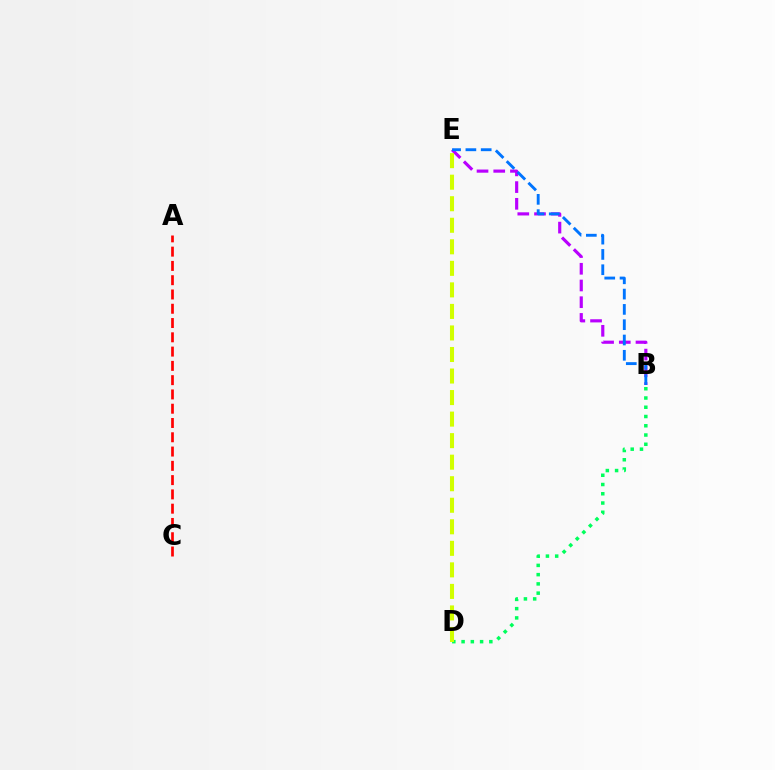{('B', 'E'): [{'color': '#b900ff', 'line_style': 'dashed', 'thickness': 2.27}, {'color': '#0074ff', 'line_style': 'dashed', 'thickness': 2.08}], ('B', 'D'): [{'color': '#00ff5c', 'line_style': 'dotted', 'thickness': 2.51}], ('A', 'C'): [{'color': '#ff0000', 'line_style': 'dashed', 'thickness': 1.94}], ('D', 'E'): [{'color': '#d1ff00', 'line_style': 'dashed', 'thickness': 2.93}]}